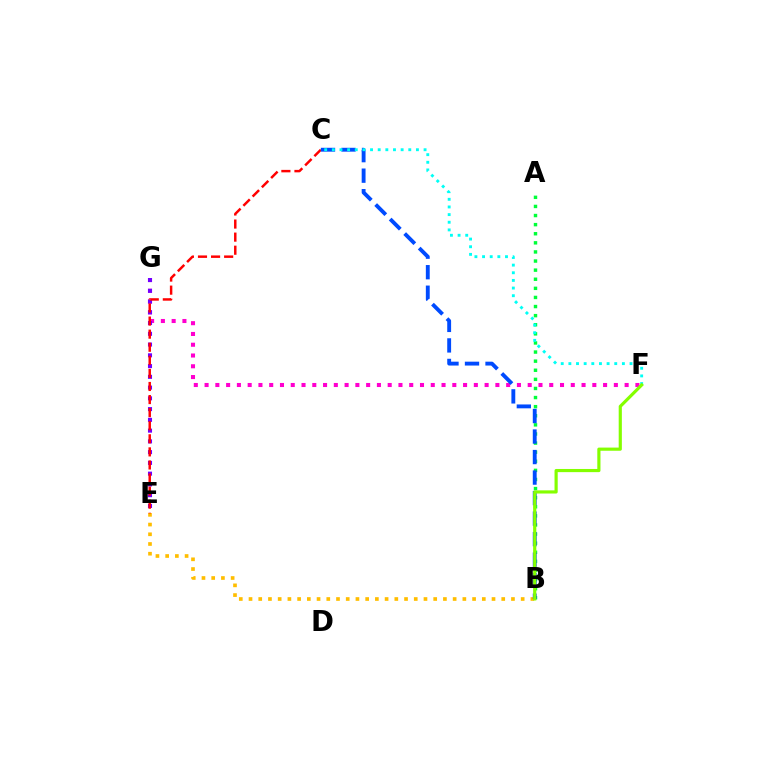{('F', 'G'): [{'color': '#ff00cf', 'line_style': 'dotted', 'thickness': 2.93}], ('B', 'E'): [{'color': '#ffbd00', 'line_style': 'dotted', 'thickness': 2.64}], ('A', 'B'): [{'color': '#00ff39', 'line_style': 'dotted', 'thickness': 2.47}], ('E', 'G'): [{'color': '#7200ff', 'line_style': 'dotted', 'thickness': 2.92}], ('C', 'E'): [{'color': '#ff0000', 'line_style': 'dashed', 'thickness': 1.78}], ('B', 'C'): [{'color': '#004bff', 'line_style': 'dashed', 'thickness': 2.79}], ('C', 'F'): [{'color': '#00fff6', 'line_style': 'dotted', 'thickness': 2.08}], ('B', 'F'): [{'color': '#84ff00', 'line_style': 'solid', 'thickness': 2.28}]}